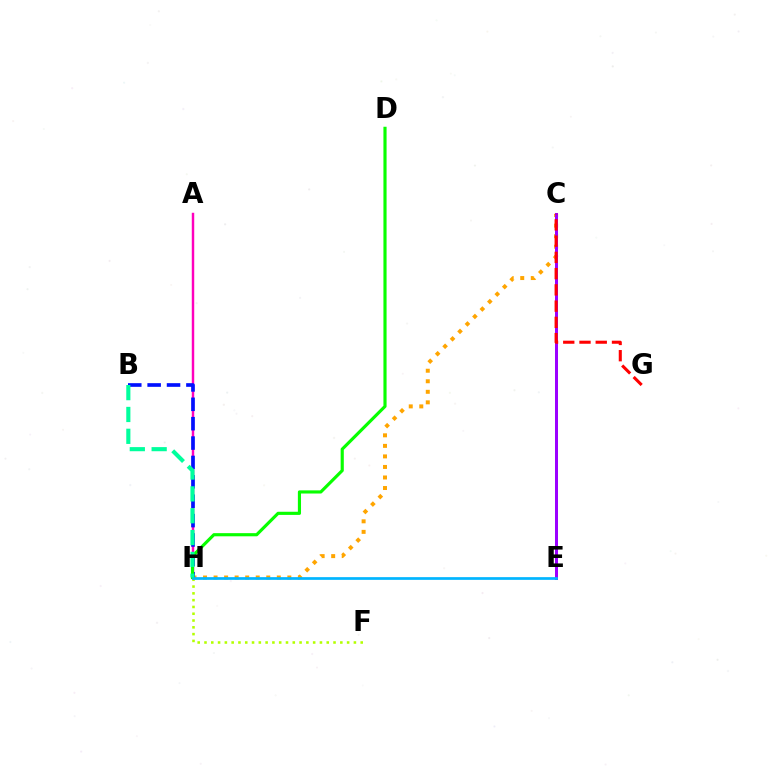{('F', 'H'): [{'color': '#b3ff00', 'line_style': 'dotted', 'thickness': 1.85}], ('C', 'H'): [{'color': '#ffa500', 'line_style': 'dotted', 'thickness': 2.86}], ('C', 'E'): [{'color': '#9b00ff', 'line_style': 'solid', 'thickness': 2.17}], ('A', 'H'): [{'color': '#ff00bd', 'line_style': 'solid', 'thickness': 1.76}], ('B', 'H'): [{'color': '#0010ff', 'line_style': 'dashed', 'thickness': 2.63}, {'color': '#00ff9d', 'line_style': 'dashed', 'thickness': 2.97}], ('C', 'G'): [{'color': '#ff0000', 'line_style': 'dashed', 'thickness': 2.21}], ('D', 'H'): [{'color': '#08ff00', 'line_style': 'solid', 'thickness': 2.27}], ('E', 'H'): [{'color': '#00b5ff', 'line_style': 'solid', 'thickness': 1.95}]}